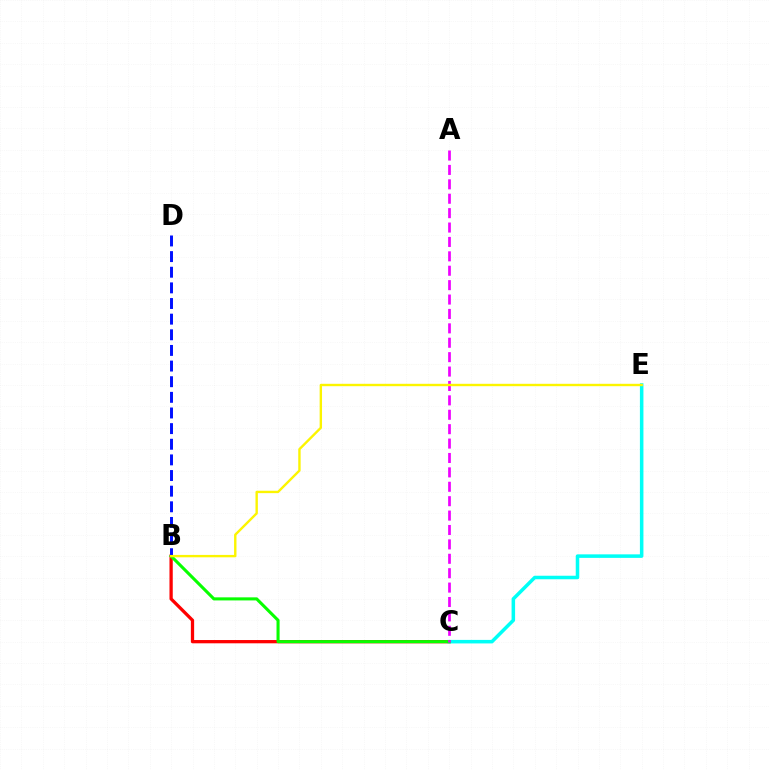{('B', 'C'): [{'color': '#ff0000', 'line_style': 'solid', 'thickness': 2.36}, {'color': '#08ff00', 'line_style': 'solid', 'thickness': 2.21}], ('C', 'E'): [{'color': '#00fff6', 'line_style': 'solid', 'thickness': 2.54}], ('A', 'C'): [{'color': '#ee00ff', 'line_style': 'dashed', 'thickness': 1.96}], ('B', 'D'): [{'color': '#0010ff', 'line_style': 'dashed', 'thickness': 2.12}], ('B', 'E'): [{'color': '#fcf500', 'line_style': 'solid', 'thickness': 1.72}]}